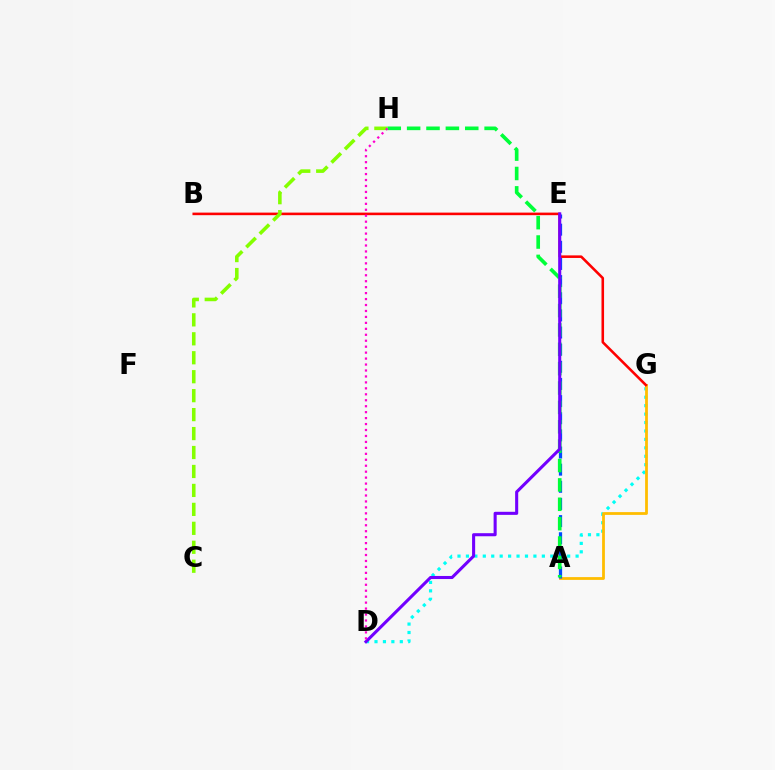{('D', 'G'): [{'color': '#00fff6', 'line_style': 'dotted', 'thickness': 2.29}], ('A', 'G'): [{'color': '#ffbd00', 'line_style': 'solid', 'thickness': 2.01}], ('A', 'E'): [{'color': '#004bff', 'line_style': 'dashed', 'thickness': 2.33}], ('B', 'G'): [{'color': '#ff0000', 'line_style': 'solid', 'thickness': 1.85}], ('C', 'H'): [{'color': '#84ff00', 'line_style': 'dashed', 'thickness': 2.57}], ('A', 'H'): [{'color': '#00ff39', 'line_style': 'dashed', 'thickness': 2.63}], ('D', 'E'): [{'color': '#7200ff', 'line_style': 'solid', 'thickness': 2.21}], ('D', 'H'): [{'color': '#ff00cf', 'line_style': 'dotted', 'thickness': 1.62}]}